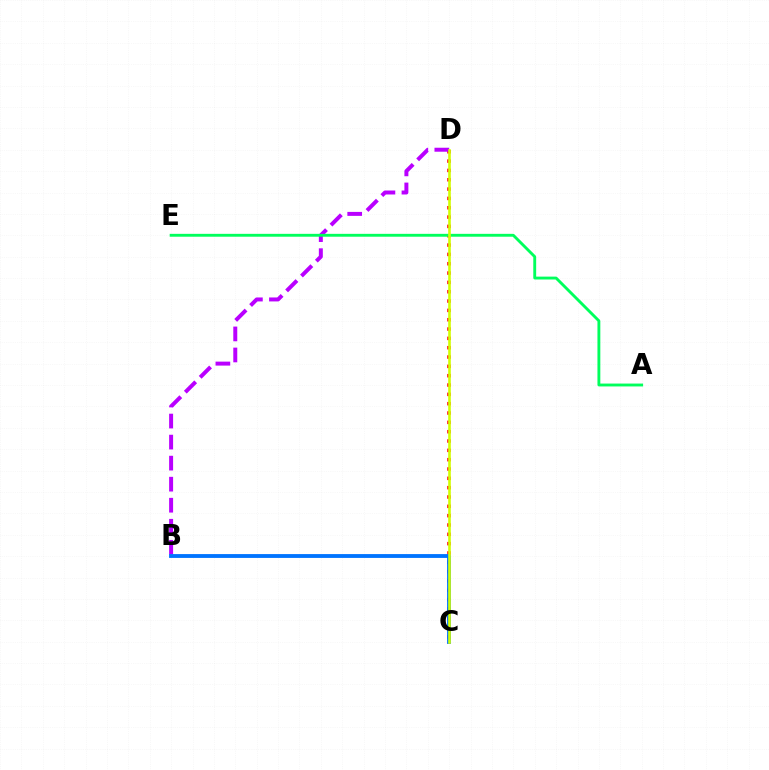{('C', 'D'): [{'color': '#ff0000', 'line_style': 'dotted', 'thickness': 2.54}, {'color': '#d1ff00', 'line_style': 'solid', 'thickness': 1.89}], ('B', 'D'): [{'color': '#b900ff', 'line_style': 'dashed', 'thickness': 2.86}], ('B', 'C'): [{'color': '#0074ff', 'line_style': 'solid', 'thickness': 2.76}], ('A', 'E'): [{'color': '#00ff5c', 'line_style': 'solid', 'thickness': 2.07}]}